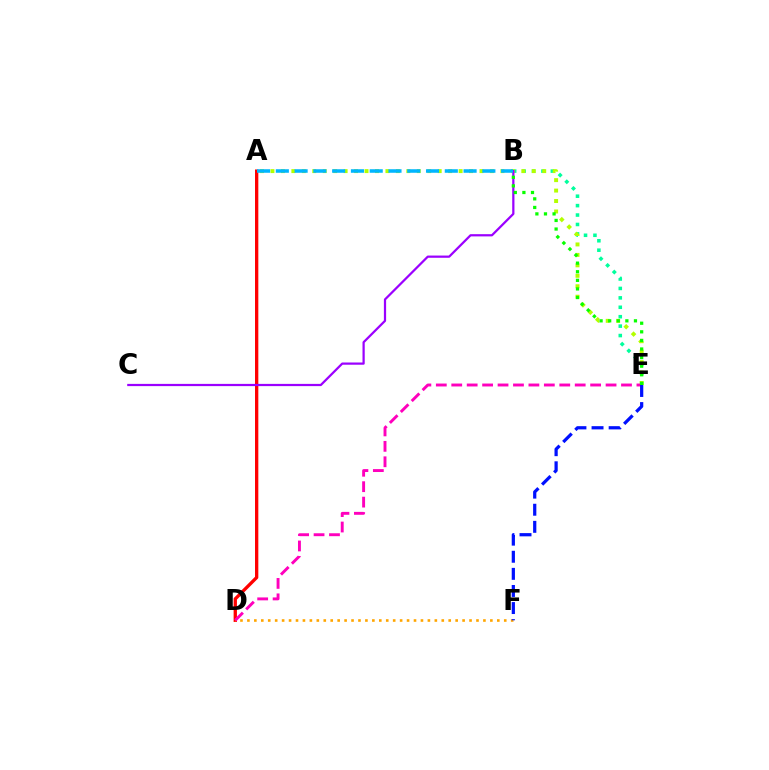{('B', 'E'): [{'color': '#00ff9d', 'line_style': 'dotted', 'thickness': 2.56}, {'color': '#08ff00', 'line_style': 'dotted', 'thickness': 2.33}], ('A', 'E'): [{'color': '#b3ff00', 'line_style': 'dotted', 'thickness': 2.84}], ('A', 'D'): [{'color': '#ff0000', 'line_style': 'solid', 'thickness': 2.38}], ('D', 'F'): [{'color': '#ffa500', 'line_style': 'dotted', 'thickness': 1.89}], ('D', 'E'): [{'color': '#ff00bd', 'line_style': 'dashed', 'thickness': 2.1}], ('B', 'C'): [{'color': '#9b00ff', 'line_style': 'solid', 'thickness': 1.61}], ('A', 'B'): [{'color': '#00b5ff', 'line_style': 'dashed', 'thickness': 2.55}], ('E', 'F'): [{'color': '#0010ff', 'line_style': 'dashed', 'thickness': 2.32}]}